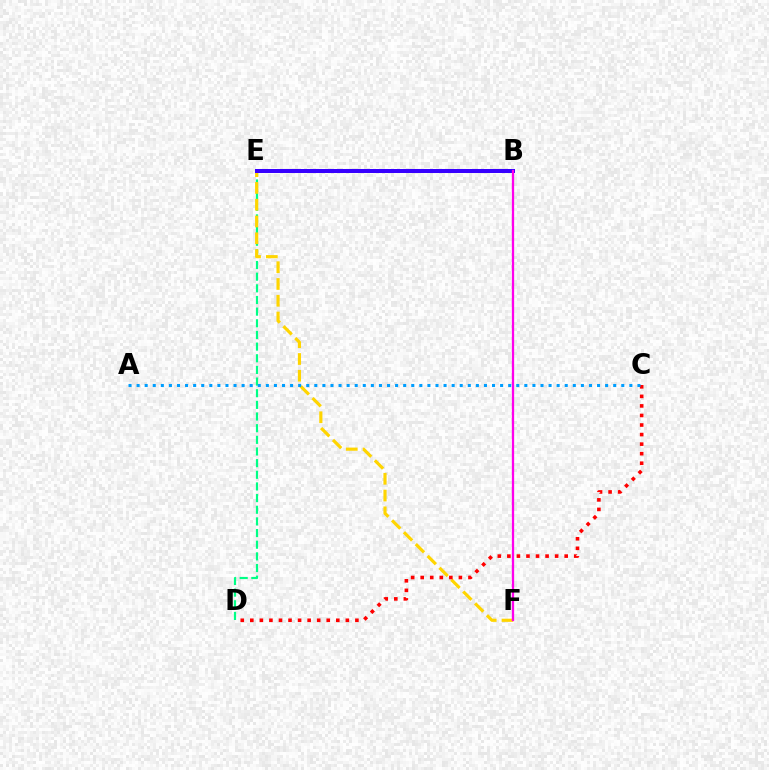{('B', 'E'): [{'color': '#4fff00', 'line_style': 'dotted', 'thickness': 1.54}, {'color': '#3700ff', 'line_style': 'solid', 'thickness': 2.88}], ('D', 'E'): [{'color': '#00ff86', 'line_style': 'dashed', 'thickness': 1.58}], ('E', 'F'): [{'color': '#ffd500', 'line_style': 'dashed', 'thickness': 2.28}], ('B', 'F'): [{'color': '#ff00ed', 'line_style': 'solid', 'thickness': 1.64}], ('C', 'D'): [{'color': '#ff0000', 'line_style': 'dotted', 'thickness': 2.6}], ('A', 'C'): [{'color': '#009eff', 'line_style': 'dotted', 'thickness': 2.19}]}